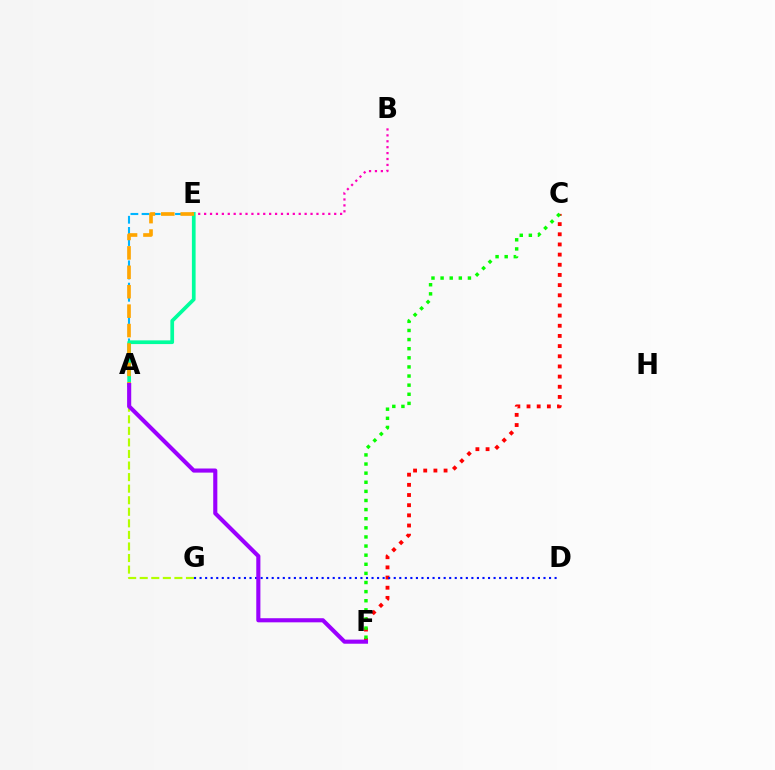{('B', 'E'): [{'color': '#ff00bd', 'line_style': 'dotted', 'thickness': 1.61}], ('A', 'E'): [{'color': '#00b5ff', 'line_style': 'dashed', 'thickness': 1.51}, {'color': '#00ff9d', 'line_style': 'solid', 'thickness': 2.67}, {'color': '#ffa500', 'line_style': 'dashed', 'thickness': 2.64}], ('C', 'F'): [{'color': '#ff0000', 'line_style': 'dotted', 'thickness': 2.76}, {'color': '#08ff00', 'line_style': 'dotted', 'thickness': 2.48}], ('A', 'G'): [{'color': '#b3ff00', 'line_style': 'dashed', 'thickness': 1.57}], ('D', 'G'): [{'color': '#0010ff', 'line_style': 'dotted', 'thickness': 1.51}], ('A', 'F'): [{'color': '#9b00ff', 'line_style': 'solid', 'thickness': 2.96}]}